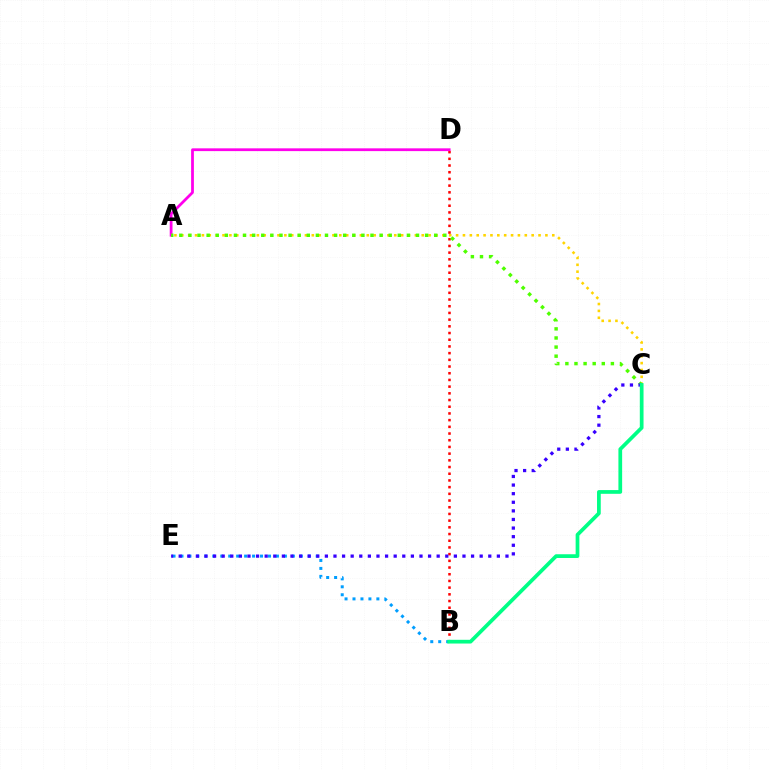{('B', 'E'): [{'color': '#009eff', 'line_style': 'dotted', 'thickness': 2.16}], ('B', 'D'): [{'color': '#ff0000', 'line_style': 'dotted', 'thickness': 1.82}], ('A', 'D'): [{'color': '#ff00ed', 'line_style': 'solid', 'thickness': 2.0}], ('A', 'C'): [{'color': '#ffd500', 'line_style': 'dotted', 'thickness': 1.87}, {'color': '#4fff00', 'line_style': 'dotted', 'thickness': 2.47}], ('C', 'E'): [{'color': '#3700ff', 'line_style': 'dotted', 'thickness': 2.34}], ('B', 'C'): [{'color': '#00ff86', 'line_style': 'solid', 'thickness': 2.68}]}